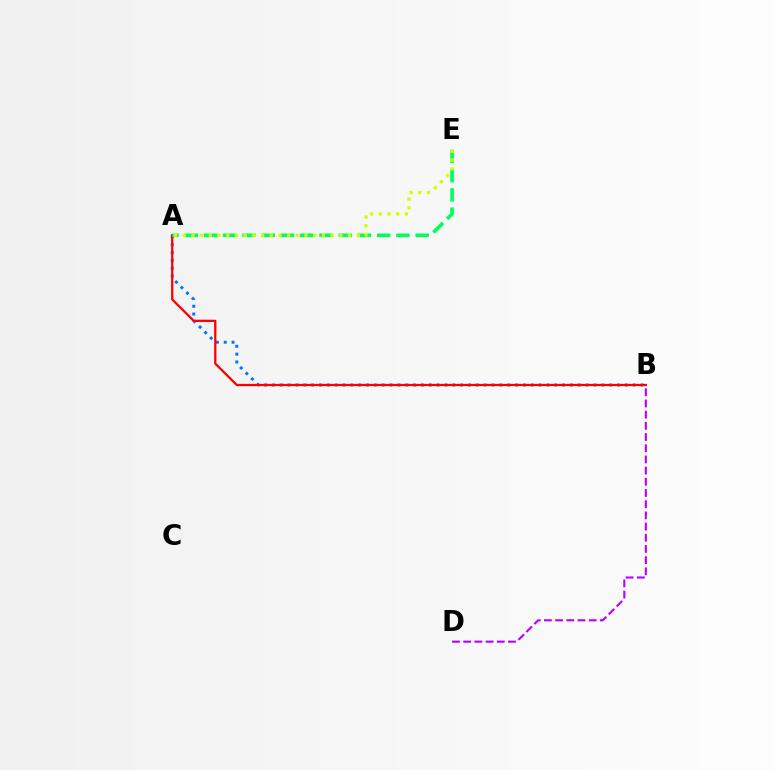{('B', 'D'): [{'color': '#b900ff', 'line_style': 'dashed', 'thickness': 1.52}], ('A', 'B'): [{'color': '#0074ff', 'line_style': 'dotted', 'thickness': 2.13}, {'color': '#ff0000', 'line_style': 'solid', 'thickness': 1.63}], ('A', 'E'): [{'color': '#00ff5c', 'line_style': 'dashed', 'thickness': 2.61}, {'color': '#d1ff00', 'line_style': 'dotted', 'thickness': 2.36}]}